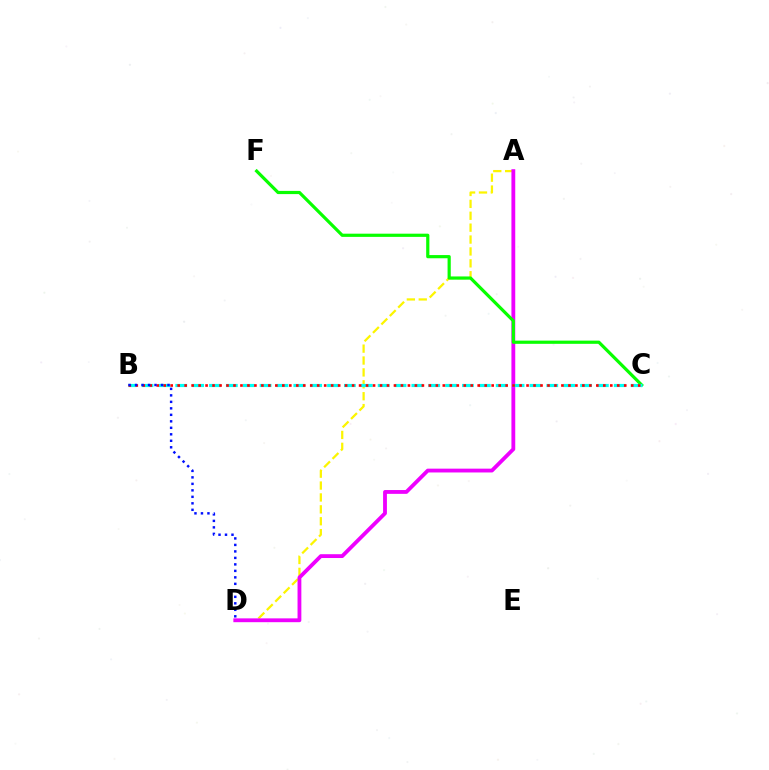{('A', 'D'): [{'color': '#fcf500', 'line_style': 'dashed', 'thickness': 1.62}, {'color': '#ee00ff', 'line_style': 'solid', 'thickness': 2.75}], ('C', 'F'): [{'color': '#08ff00', 'line_style': 'solid', 'thickness': 2.3}], ('B', 'C'): [{'color': '#00fff6', 'line_style': 'dashed', 'thickness': 2.29}, {'color': '#ff0000', 'line_style': 'dotted', 'thickness': 1.9}], ('B', 'D'): [{'color': '#0010ff', 'line_style': 'dotted', 'thickness': 1.76}]}